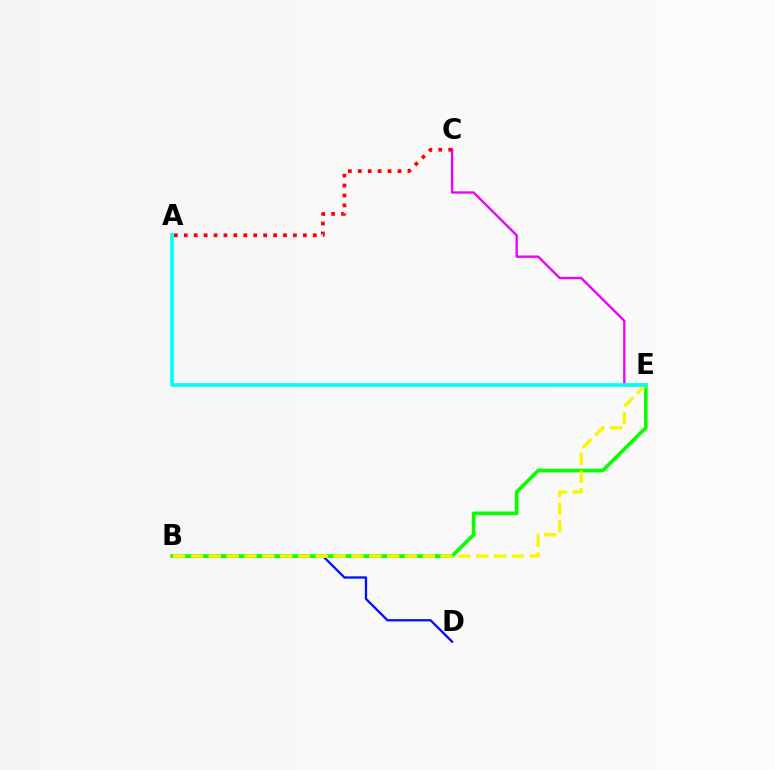{('B', 'D'): [{'color': '#0010ff', 'line_style': 'solid', 'thickness': 1.65}], ('B', 'E'): [{'color': '#08ff00', 'line_style': 'solid', 'thickness': 2.63}, {'color': '#fcf500', 'line_style': 'dashed', 'thickness': 2.42}], ('C', 'E'): [{'color': '#ee00ff', 'line_style': 'solid', 'thickness': 1.7}], ('A', 'C'): [{'color': '#ff0000', 'line_style': 'dotted', 'thickness': 2.7}], ('A', 'E'): [{'color': '#00fff6', 'line_style': 'solid', 'thickness': 2.62}]}